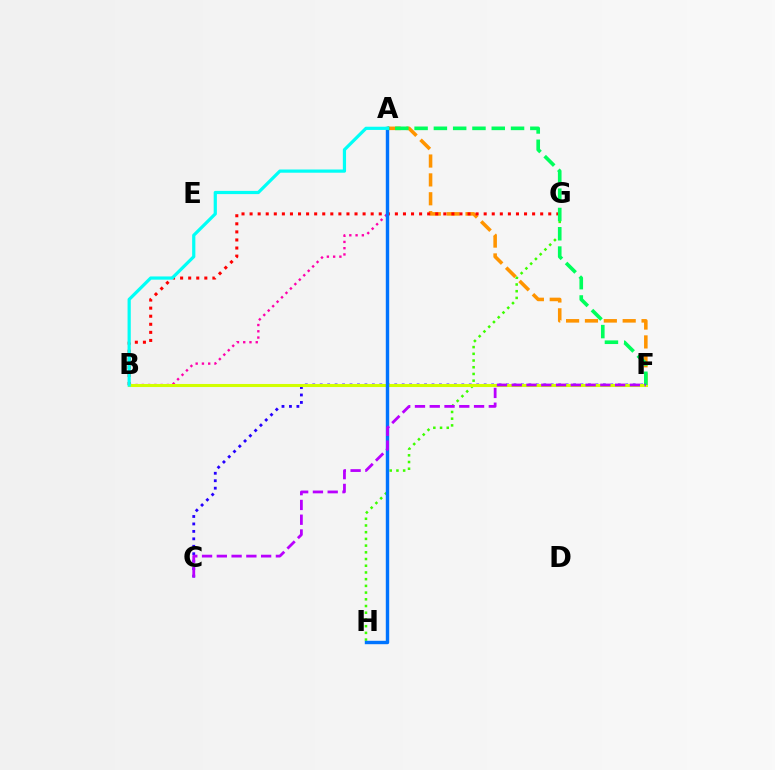{('C', 'F'): [{'color': '#2500ff', 'line_style': 'dotted', 'thickness': 2.02}, {'color': '#b900ff', 'line_style': 'dashed', 'thickness': 2.01}], ('A', 'F'): [{'color': '#ff9400', 'line_style': 'dashed', 'thickness': 2.56}, {'color': '#00ff5c', 'line_style': 'dashed', 'thickness': 2.62}], ('A', 'B'): [{'color': '#ff00ac', 'line_style': 'dotted', 'thickness': 1.7}, {'color': '#00fff6', 'line_style': 'solid', 'thickness': 2.31}], ('G', 'H'): [{'color': '#3dff00', 'line_style': 'dotted', 'thickness': 1.82}], ('B', 'G'): [{'color': '#ff0000', 'line_style': 'dotted', 'thickness': 2.19}], ('B', 'F'): [{'color': '#d1ff00', 'line_style': 'solid', 'thickness': 2.2}], ('A', 'H'): [{'color': '#0074ff', 'line_style': 'solid', 'thickness': 2.45}]}